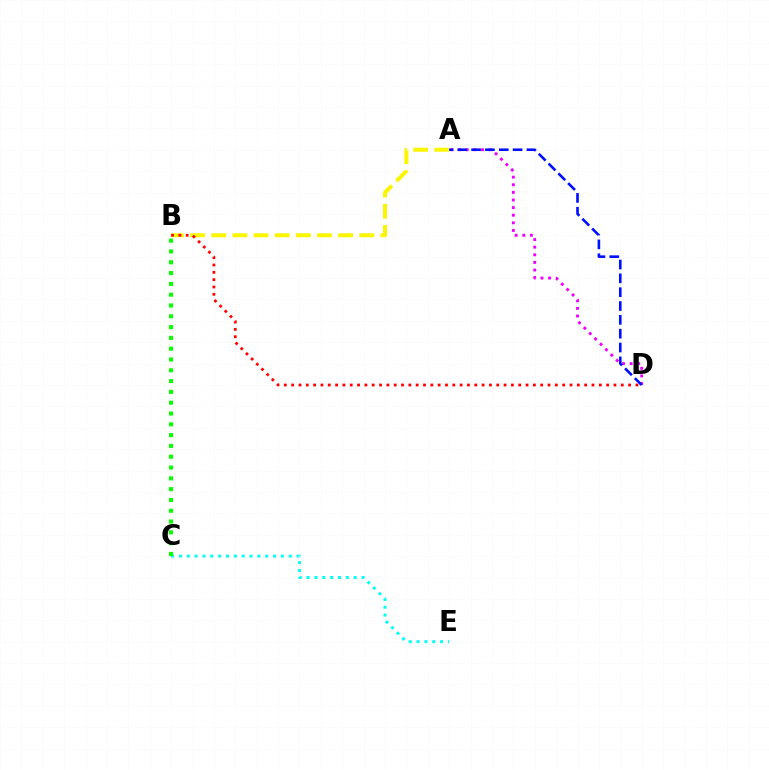{('A', 'D'): [{'color': '#ee00ff', 'line_style': 'dotted', 'thickness': 2.07}, {'color': '#0010ff', 'line_style': 'dashed', 'thickness': 1.88}], ('A', 'B'): [{'color': '#fcf500', 'line_style': 'dashed', 'thickness': 2.87}], ('C', 'E'): [{'color': '#00fff6', 'line_style': 'dotted', 'thickness': 2.13}], ('B', 'D'): [{'color': '#ff0000', 'line_style': 'dotted', 'thickness': 1.99}], ('B', 'C'): [{'color': '#08ff00', 'line_style': 'dotted', 'thickness': 2.94}]}